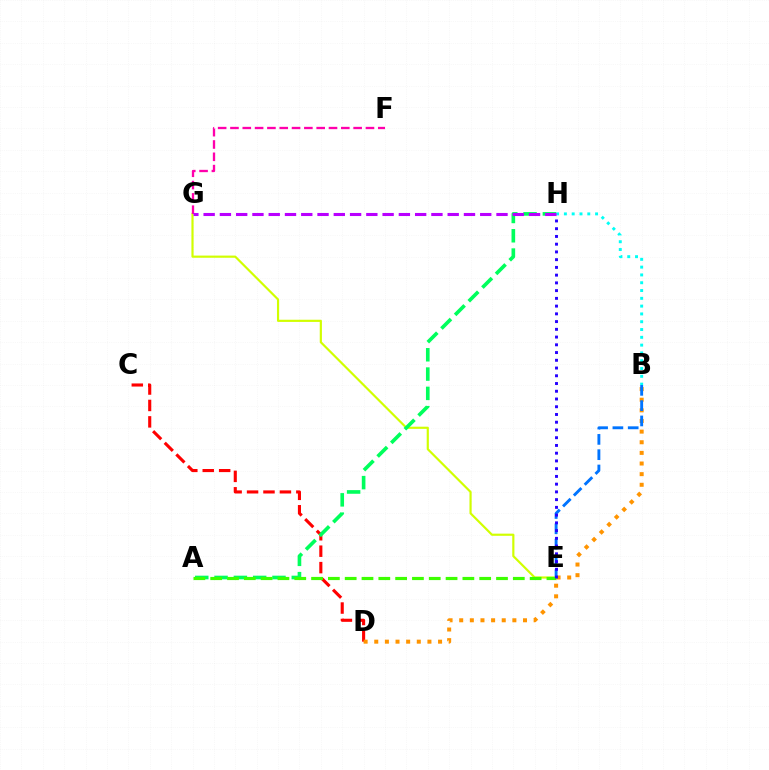{('C', 'D'): [{'color': '#ff0000', 'line_style': 'dashed', 'thickness': 2.23}], ('E', 'G'): [{'color': '#d1ff00', 'line_style': 'solid', 'thickness': 1.57}], ('A', 'H'): [{'color': '#00ff5c', 'line_style': 'dashed', 'thickness': 2.62}], ('B', 'D'): [{'color': '#ff9400', 'line_style': 'dotted', 'thickness': 2.89}], ('A', 'E'): [{'color': '#3dff00', 'line_style': 'dashed', 'thickness': 2.28}], ('B', 'E'): [{'color': '#0074ff', 'line_style': 'dashed', 'thickness': 2.08}], ('E', 'H'): [{'color': '#2500ff', 'line_style': 'dotted', 'thickness': 2.1}], ('F', 'G'): [{'color': '#ff00ac', 'line_style': 'dashed', 'thickness': 1.67}], ('B', 'H'): [{'color': '#00fff6', 'line_style': 'dotted', 'thickness': 2.12}], ('G', 'H'): [{'color': '#b900ff', 'line_style': 'dashed', 'thickness': 2.21}]}